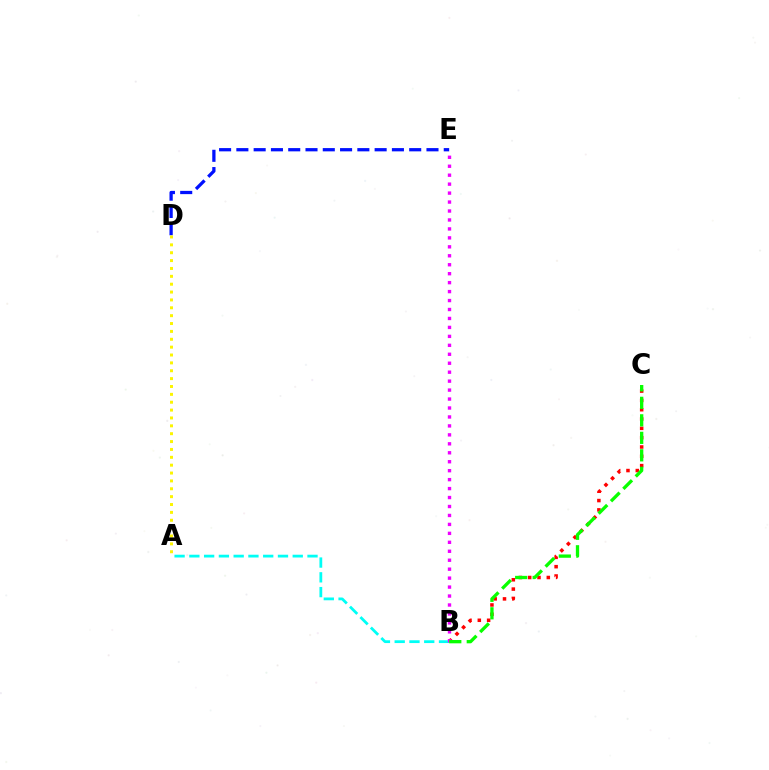{('A', 'B'): [{'color': '#00fff6', 'line_style': 'dashed', 'thickness': 2.01}], ('B', 'C'): [{'color': '#ff0000', 'line_style': 'dotted', 'thickness': 2.53}, {'color': '#08ff00', 'line_style': 'dashed', 'thickness': 2.38}], ('D', 'E'): [{'color': '#0010ff', 'line_style': 'dashed', 'thickness': 2.35}], ('A', 'D'): [{'color': '#fcf500', 'line_style': 'dotted', 'thickness': 2.14}], ('B', 'E'): [{'color': '#ee00ff', 'line_style': 'dotted', 'thickness': 2.43}]}